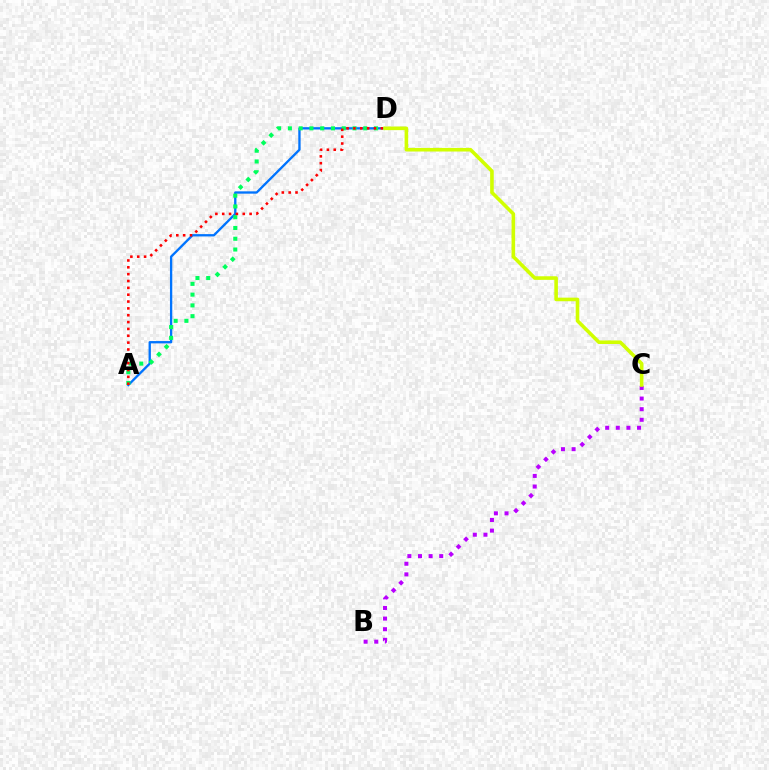{('B', 'C'): [{'color': '#b900ff', 'line_style': 'dotted', 'thickness': 2.88}], ('A', 'D'): [{'color': '#0074ff', 'line_style': 'solid', 'thickness': 1.67}, {'color': '#00ff5c', 'line_style': 'dotted', 'thickness': 2.93}, {'color': '#ff0000', 'line_style': 'dotted', 'thickness': 1.86}], ('C', 'D'): [{'color': '#d1ff00', 'line_style': 'solid', 'thickness': 2.59}]}